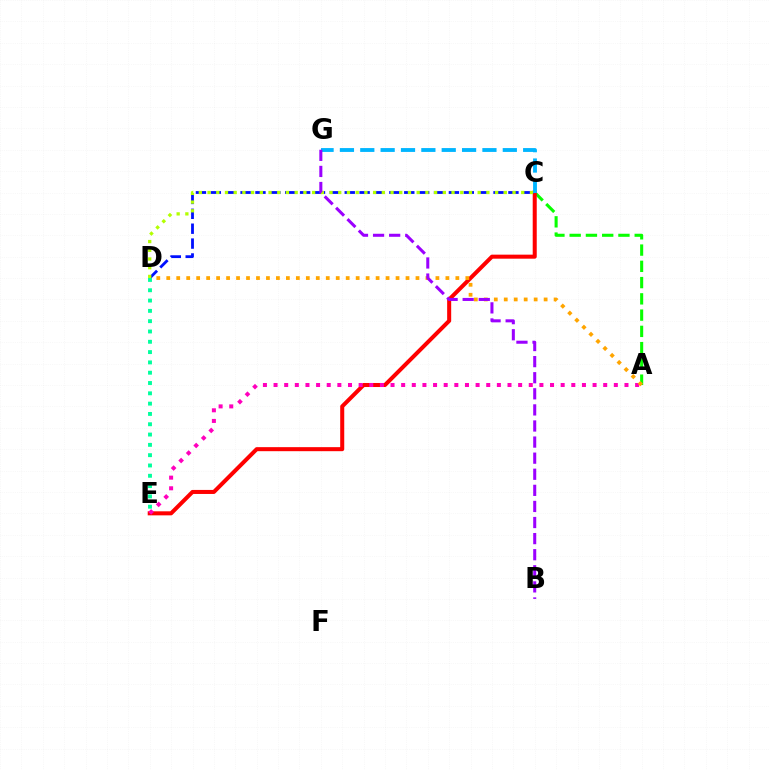{('A', 'C'): [{'color': '#08ff00', 'line_style': 'dashed', 'thickness': 2.21}], ('C', 'E'): [{'color': '#ff0000', 'line_style': 'solid', 'thickness': 2.9}], ('A', 'E'): [{'color': '#ff00bd', 'line_style': 'dotted', 'thickness': 2.89}], ('C', 'D'): [{'color': '#0010ff', 'line_style': 'dashed', 'thickness': 2.02}, {'color': '#b3ff00', 'line_style': 'dotted', 'thickness': 2.37}], ('A', 'D'): [{'color': '#ffa500', 'line_style': 'dotted', 'thickness': 2.71}], ('D', 'E'): [{'color': '#00ff9d', 'line_style': 'dotted', 'thickness': 2.8}], ('C', 'G'): [{'color': '#00b5ff', 'line_style': 'dashed', 'thickness': 2.77}], ('B', 'G'): [{'color': '#9b00ff', 'line_style': 'dashed', 'thickness': 2.19}]}